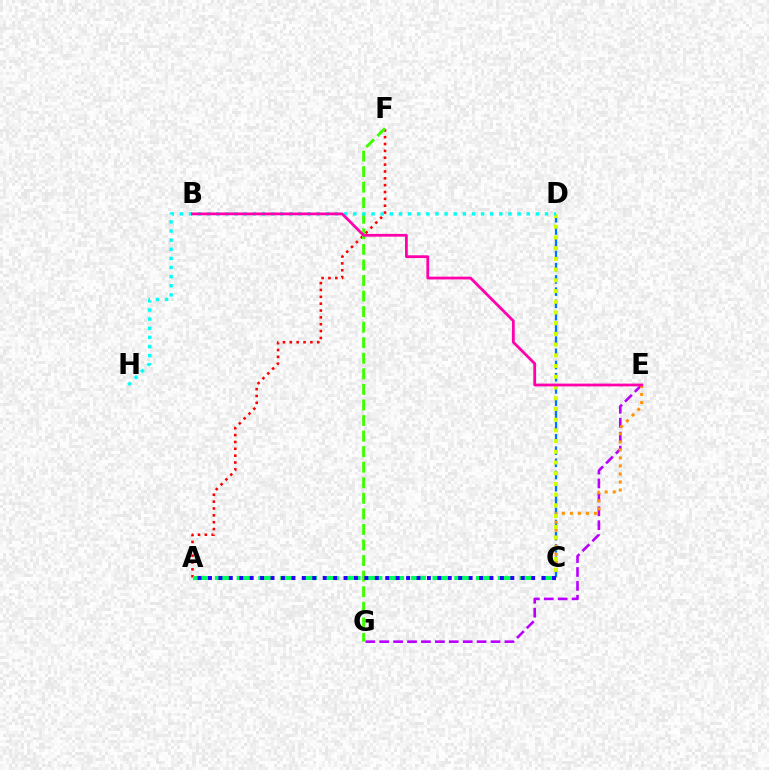{('E', 'G'): [{'color': '#b900ff', 'line_style': 'dashed', 'thickness': 1.89}], ('C', 'D'): [{'color': '#0074ff', 'line_style': 'dashed', 'thickness': 1.66}, {'color': '#d1ff00', 'line_style': 'dotted', 'thickness': 2.91}], ('C', 'E'): [{'color': '#ff9400', 'line_style': 'dotted', 'thickness': 2.18}], ('A', 'F'): [{'color': '#ff0000', 'line_style': 'dotted', 'thickness': 1.86}], ('F', 'G'): [{'color': '#3dff00', 'line_style': 'dashed', 'thickness': 2.11}], ('D', 'H'): [{'color': '#00fff6', 'line_style': 'dotted', 'thickness': 2.48}], ('B', 'E'): [{'color': '#ff00ac', 'line_style': 'solid', 'thickness': 2.0}], ('A', 'C'): [{'color': '#00ff5c', 'line_style': 'dashed', 'thickness': 2.96}, {'color': '#2500ff', 'line_style': 'dotted', 'thickness': 2.83}]}